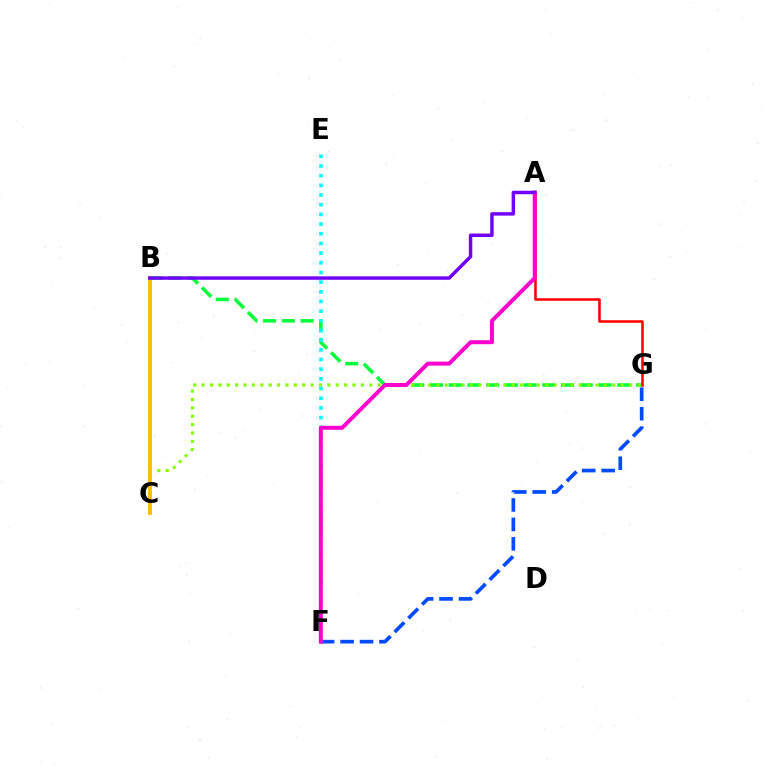{('B', 'G'): [{'color': '#00ff39', 'line_style': 'dashed', 'thickness': 2.54}], ('A', 'G'): [{'color': '#ff0000', 'line_style': 'solid', 'thickness': 1.84}], ('F', 'G'): [{'color': '#004bff', 'line_style': 'dashed', 'thickness': 2.64}], ('C', 'G'): [{'color': '#84ff00', 'line_style': 'dotted', 'thickness': 2.28}], ('E', 'F'): [{'color': '#00fff6', 'line_style': 'dotted', 'thickness': 2.63}], ('A', 'F'): [{'color': '#ff00cf', 'line_style': 'solid', 'thickness': 2.86}], ('B', 'C'): [{'color': '#ffbd00', 'line_style': 'solid', 'thickness': 2.78}], ('A', 'B'): [{'color': '#7200ff', 'line_style': 'solid', 'thickness': 2.49}]}